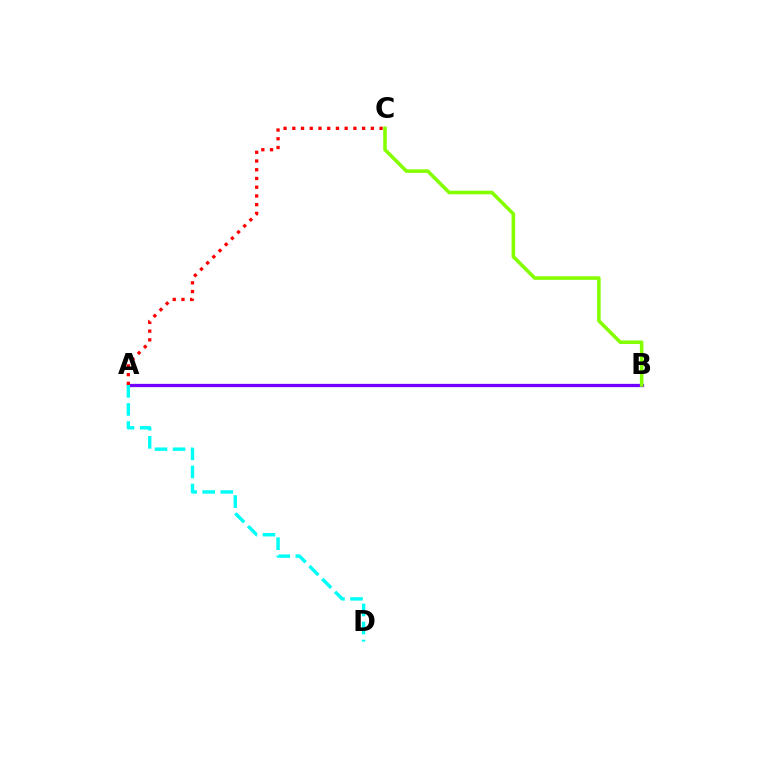{('A', 'B'): [{'color': '#7200ff', 'line_style': 'solid', 'thickness': 2.35}], ('B', 'C'): [{'color': '#84ff00', 'line_style': 'solid', 'thickness': 2.56}], ('A', 'C'): [{'color': '#ff0000', 'line_style': 'dotted', 'thickness': 2.37}], ('A', 'D'): [{'color': '#00fff6', 'line_style': 'dashed', 'thickness': 2.46}]}